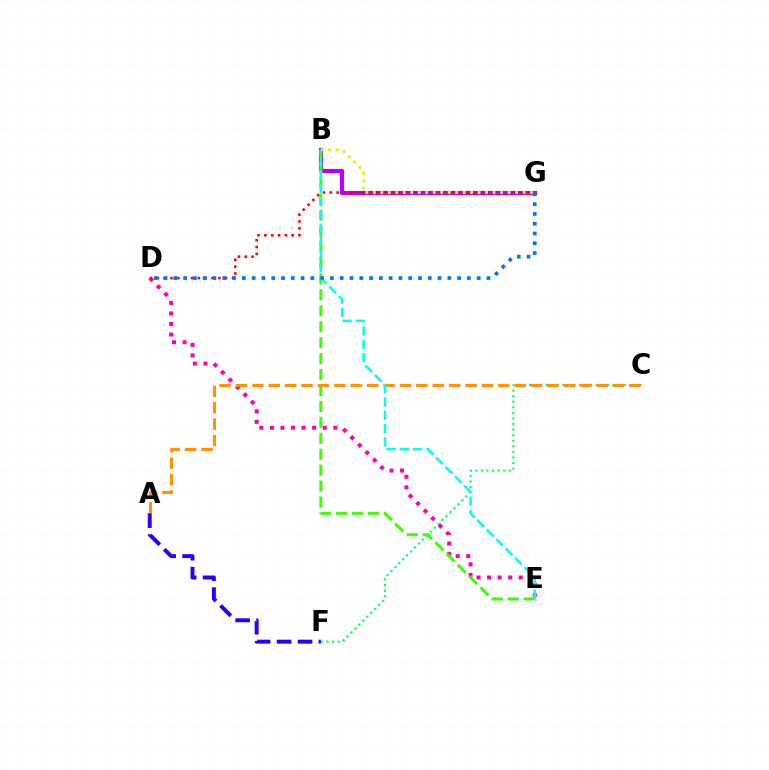{('C', 'F'): [{'color': '#00ff5c', 'line_style': 'dotted', 'thickness': 1.51}], ('D', 'E'): [{'color': '#ff00ac', 'line_style': 'dotted', 'thickness': 2.87}], ('B', 'G'): [{'color': '#b900ff', 'line_style': 'solid', 'thickness': 2.99}, {'color': '#d1ff00', 'line_style': 'dotted', 'thickness': 2.03}], ('D', 'G'): [{'color': '#ff0000', 'line_style': 'dotted', 'thickness': 1.86}, {'color': '#0074ff', 'line_style': 'dotted', 'thickness': 2.66}], ('B', 'E'): [{'color': '#3dff00', 'line_style': 'dashed', 'thickness': 2.17}, {'color': '#00fff6', 'line_style': 'dashed', 'thickness': 1.81}], ('A', 'C'): [{'color': '#ff9400', 'line_style': 'dashed', 'thickness': 2.23}], ('A', 'F'): [{'color': '#2500ff', 'line_style': 'dashed', 'thickness': 2.84}]}